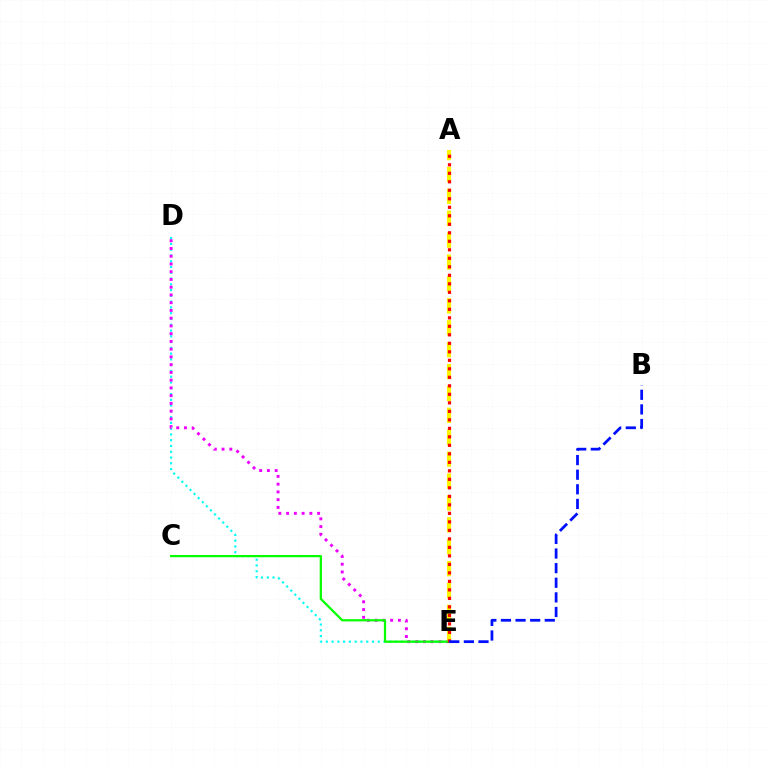{('D', 'E'): [{'color': '#00fff6', 'line_style': 'dotted', 'thickness': 1.57}, {'color': '#ee00ff', 'line_style': 'dotted', 'thickness': 2.1}], ('A', 'E'): [{'color': '#fcf500', 'line_style': 'dashed', 'thickness': 2.98}, {'color': '#ff0000', 'line_style': 'dotted', 'thickness': 2.31}], ('C', 'E'): [{'color': '#08ff00', 'line_style': 'solid', 'thickness': 1.63}], ('B', 'E'): [{'color': '#0010ff', 'line_style': 'dashed', 'thickness': 1.99}]}